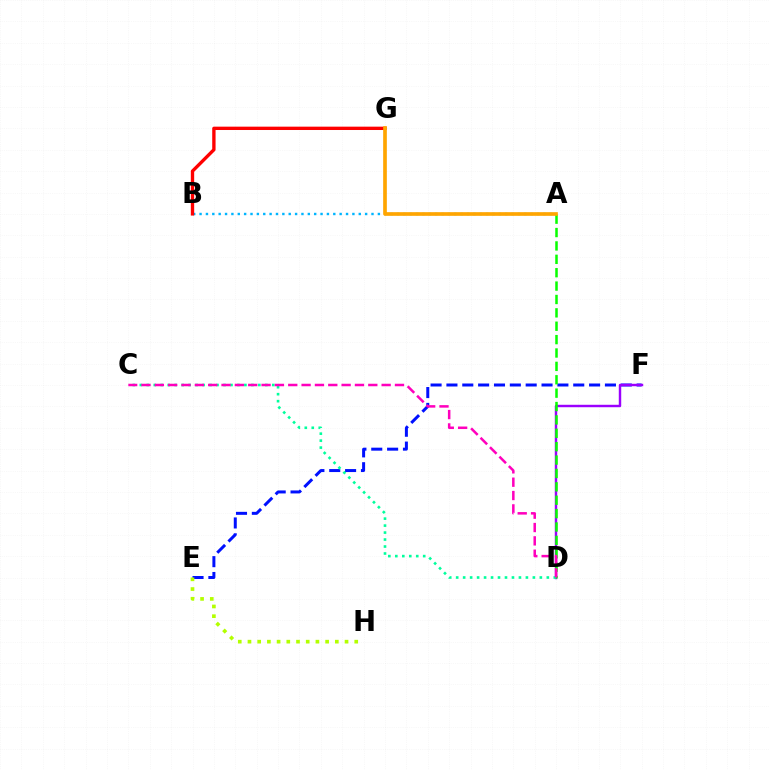{('E', 'F'): [{'color': '#0010ff', 'line_style': 'dashed', 'thickness': 2.15}], ('D', 'F'): [{'color': '#9b00ff', 'line_style': 'solid', 'thickness': 1.75}], ('E', 'H'): [{'color': '#b3ff00', 'line_style': 'dotted', 'thickness': 2.64}], ('A', 'D'): [{'color': '#08ff00', 'line_style': 'dashed', 'thickness': 1.82}], ('C', 'D'): [{'color': '#00ff9d', 'line_style': 'dotted', 'thickness': 1.89}, {'color': '#ff00bd', 'line_style': 'dashed', 'thickness': 1.81}], ('A', 'B'): [{'color': '#00b5ff', 'line_style': 'dotted', 'thickness': 1.73}], ('B', 'G'): [{'color': '#ff0000', 'line_style': 'solid', 'thickness': 2.41}], ('A', 'G'): [{'color': '#ffa500', 'line_style': 'solid', 'thickness': 2.64}]}